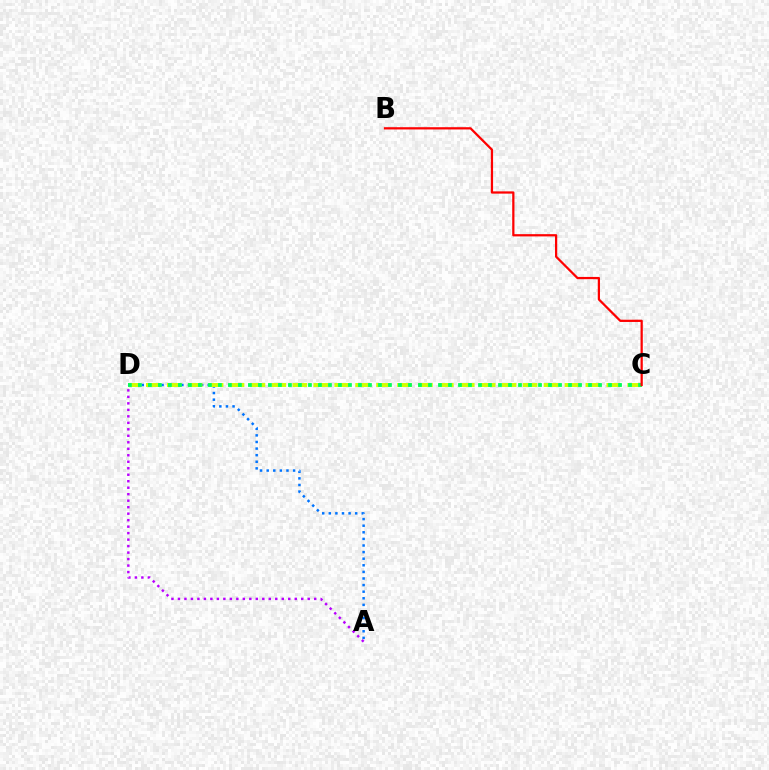{('A', 'D'): [{'color': '#0074ff', 'line_style': 'dotted', 'thickness': 1.79}, {'color': '#b900ff', 'line_style': 'dotted', 'thickness': 1.76}], ('C', 'D'): [{'color': '#d1ff00', 'line_style': 'dashed', 'thickness': 2.84}, {'color': '#00ff5c', 'line_style': 'dotted', 'thickness': 2.72}], ('B', 'C'): [{'color': '#ff0000', 'line_style': 'solid', 'thickness': 1.62}]}